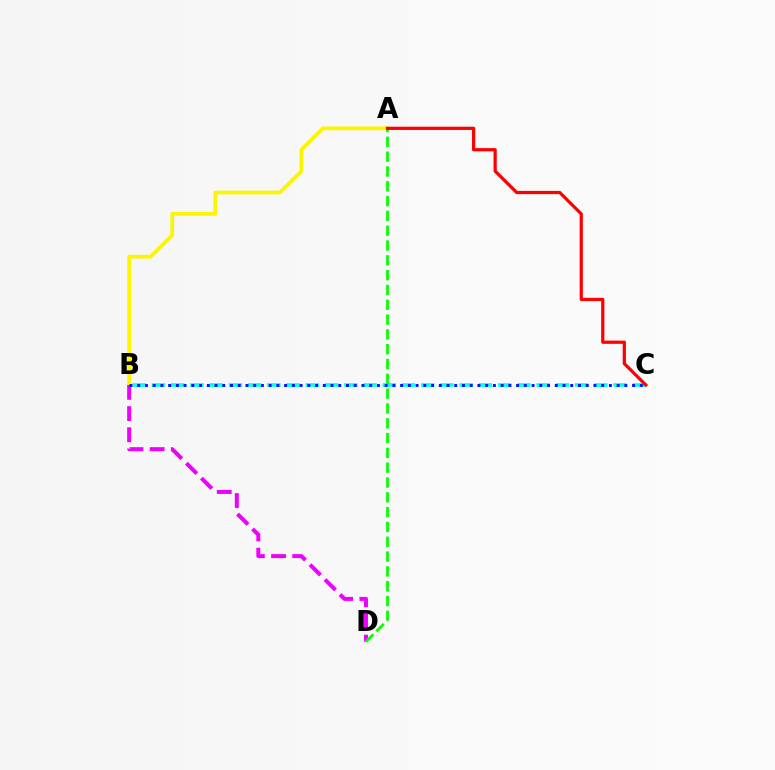{('A', 'B'): [{'color': '#fcf500', 'line_style': 'solid', 'thickness': 2.71}], ('B', 'D'): [{'color': '#ee00ff', 'line_style': 'dashed', 'thickness': 2.88}], ('B', 'C'): [{'color': '#00fff6', 'line_style': 'dashed', 'thickness': 2.61}, {'color': '#0010ff', 'line_style': 'dotted', 'thickness': 2.1}], ('A', 'D'): [{'color': '#08ff00', 'line_style': 'dashed', 'thickness': 2.01}], ('A', 'C'): [{'color': '#ff0000', 'line_style': 'solid', 'thickness': 2.32}]}